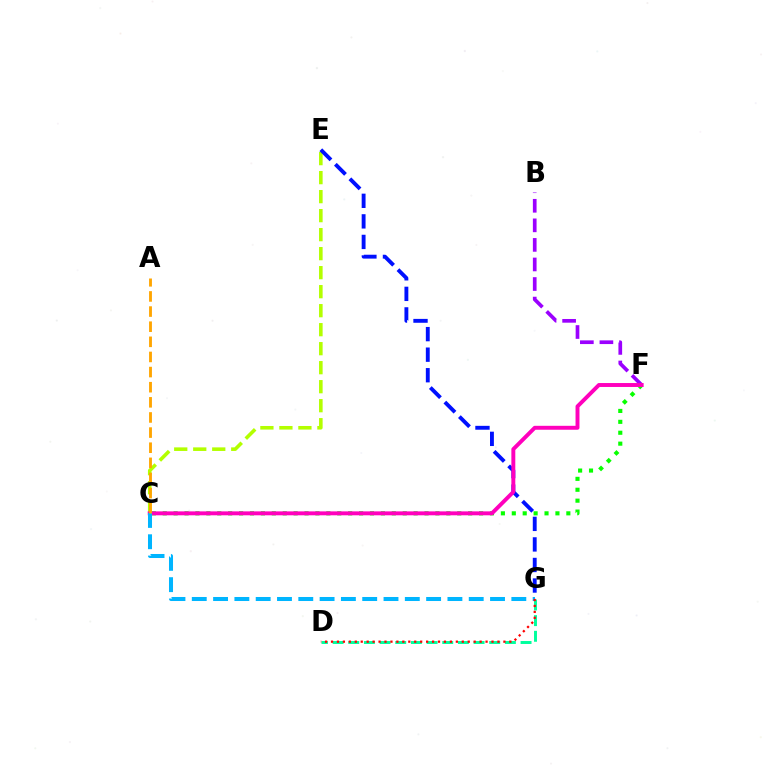{('D', 'G'): [{'color': '#00ff9d', 'line_style': 'dashed', 'thickness': 2.13}, {'color': '#ff0000', 'line_style': 'dotted', 'thickness': 1.62}], ('C', 'E'): [{'color': '#b3ff00', 'line_style': 'dashed', 'thickness': 2.58}], ('E', 'G'): [{'color': '#0010ff', 'line_style': 'dashed', 'thickness': 2.79}], ('C', 'F'): [{'color': '#08ff00', 'line_style': 'dotted', 'thickness': 2.96}, {'color': '#ff00bd', 'line_style': 'solid', 'thickness': 2.83}], ('B', 'F'): [{'color': '#9b00ff', 'line_style': 'dashed', 'thickness': 2.66}], ('C', 'G'): [{'color': '#00b5ff', 'line_style': 'dashed', 'thickness': 2.89}], ('A', 'C'): [{'color': '#ffa500', 'line_style': 'dashed', 'thickness': 2.05}]}